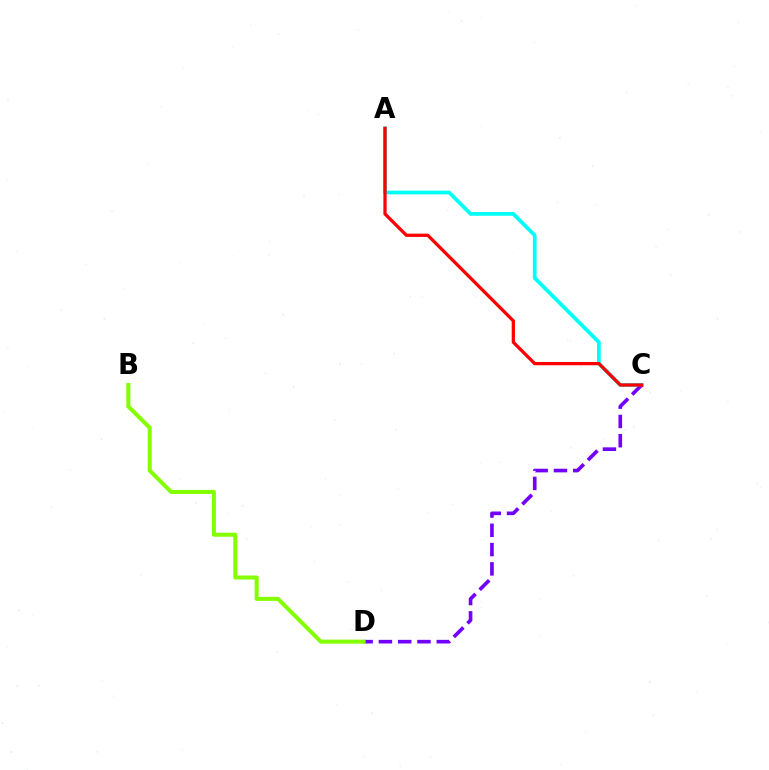{('A', 'C'): [{'color': '#00fff6', 'line_style': 'solid', 'thickness': 2.69}, {'color': '#ff0000', 'line_style': 'solid', 'thickness': 2.35}], ('C', 'D'): [{'color': '#7200ff', 'line_style': 'dashed', 'thickness': 2.62}], ('B', 'D'): [{'color': '#84ff00', 'line_style': 'solid', 'thickness': 2.91}]}